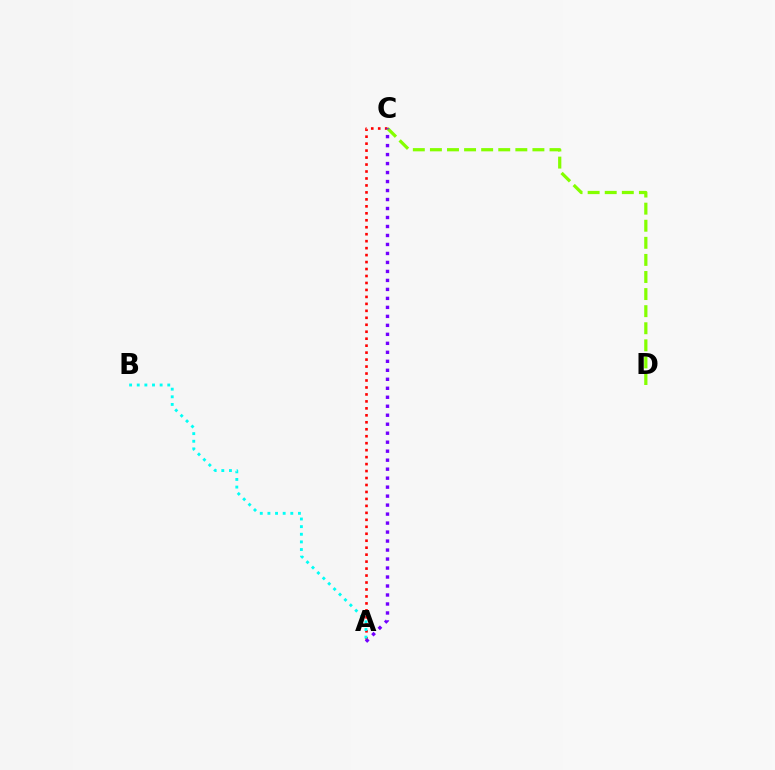{('A', 'C'): [{'color': '#ff0000', 'line_style': 'dotted', 'thickness': 1.89}, {'color': '#7200ff', 'line_style': 'dotted', 'thickness': 2.44}], ('C', 'D'): [{'color': '#84ff00', 'line_style': 'dashed', 'thickness': 2.32}], ('A', 'B'): [{'color': '#00fff6', 'line_style': 'dotted', 'thickness': 2.07}]}